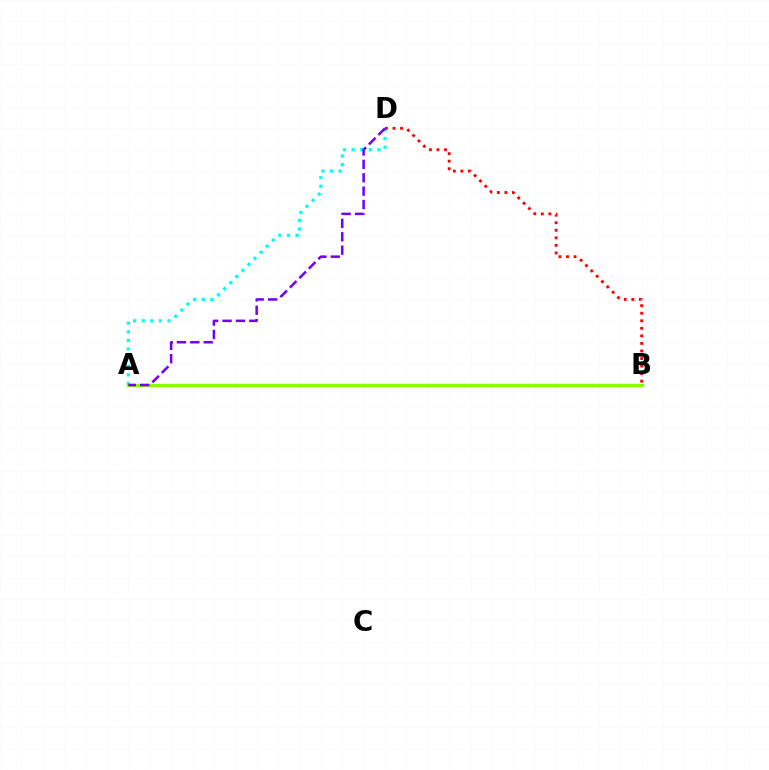{('A', 'D'): [{'color': '#00fff6', 'line_style': 'dotted', 'thickness': 2.34}, {'color': '#7200ff', 'line_style': 'dashed', 'thickness': 1.82}], ('B', 'D'): [{'color': '#ff0000', 'line_style': 'dotted', 'thickness': 2.05}], ('A', 'B'): [{'color': '#84ff00', 'line_style': 'solid', 'thickness': 2.44}]}